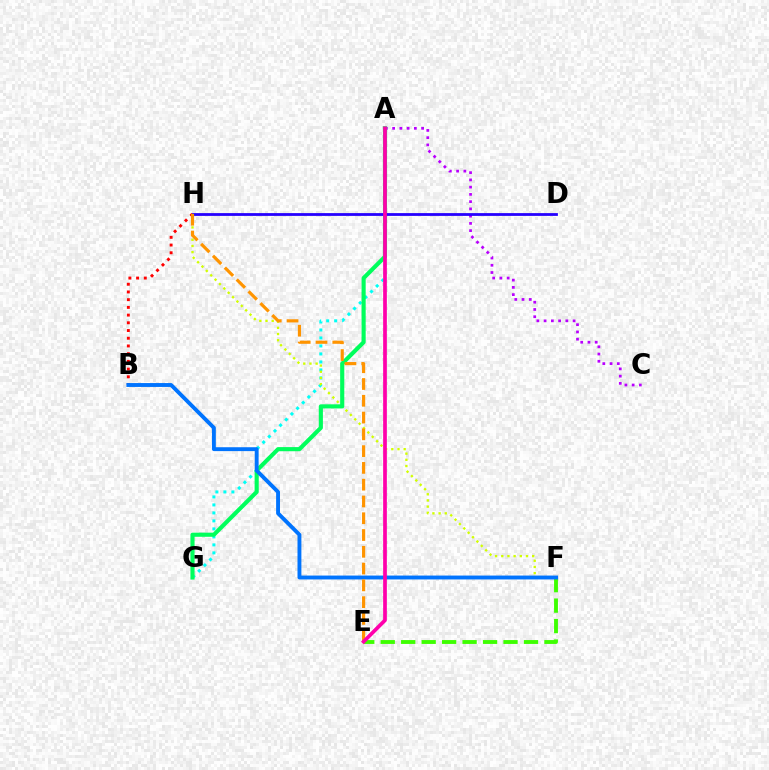{('A', 'G'): [{'color': '#00fff6', 'line_style': 'dotted', 'thickness': 2.17}, {'color': '#00ff5c', 'line_style': 'solid', 'thickness': 2.97}], ('B', 'H'): [{'color': '#ff0000', 'line_style': 'dotted', 'thickness': 2.1}], ('E', 'F'): [{'color': '#3dff00', 'line_style': 'dashed', 'thickness': 2.78}], ('A', 'C'): [{'color': '#b900ff', 'line_style': 'dotted', 'thickness': 1.97}], ('F', 'H'): [{'color': '#d1ff00', 'line_style': 'dotted', 'thickness': 1.68}], ('B', 'F'): [{'color': '#0074ff', 'line_style': 'solid', 'thickness': 2.79}], ('D', 'H'): [{'color': '#2500ff', 'line_style': 'solid', 'thickness': 2.0}], ('E', 'H'): [{'color': '#ff9400', 'line_style': 'dashed', 'thickness': 2.28}], ('A', 'E'): [{'color': '#ff00ac', 'line_style': 'solid', 'thickness': 2.67}]}